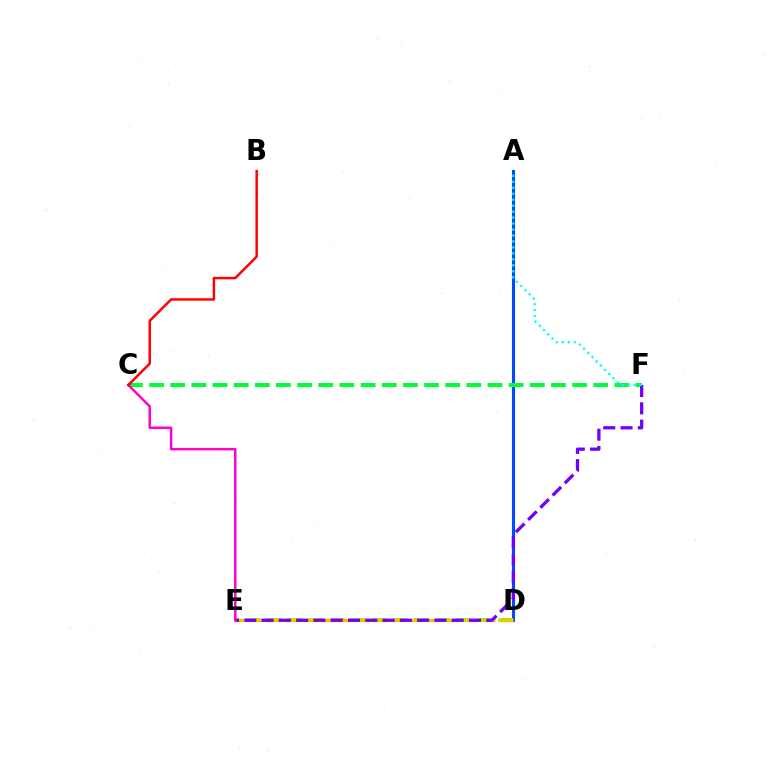{('A', 'D'): [{'color': '#004bff', 'line_style': 'solid', 'thickness': 2.23}], ('D', 'E'): [{'color': '#84ff00', 'line_style': 'dashed', 'thickness': 2.86}, {'color': '#ffbd00', 'line_style': 'dashed', 'thickness': 2.44}], ('C', 'F'): [{'color': '#00ff39', 'line_style': 'dashed', 'thickness': 2.87}], ('E', 'F'): [{'color': '#7200ff', 'line_style': 'dashed', 'thickness': 2.35}], ('C', 'E'): [{'color': '#ff00cf', 'line_style': 'solid', 'thickness': 1.79}], ('A', 'F'): [{'color': '#00fff6', 'line_style': 'dotted', 'thickness': 1.62}], ('B', 'C'): [{'color': '#ff0000', 'line_style': 'solid', 'thickness': 1.79}]}